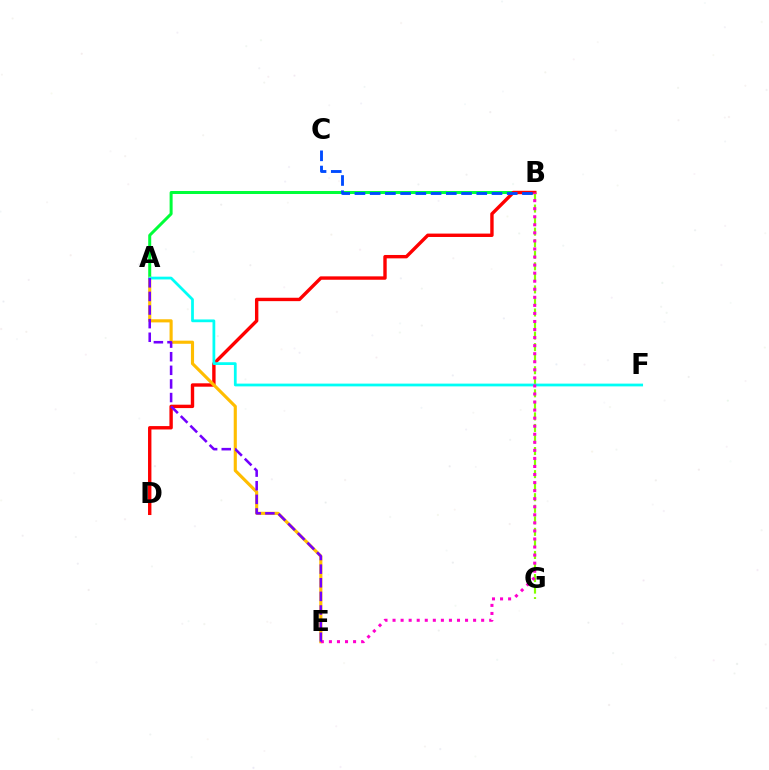{('A', 'B'): [{'color': '#00ff39', 'line_style': 'solid', 'thickness': 2.16}], ('B', 'D'): [{'color': '#ff0000', 'line_style': 'solid', 'thickness': 2.44}], ('A', 'E'): [{'color': '#ffbd00', 'line_style': 'solid', 'thickness': 2.25}, {'color': '#7200ff', 'line_style': 'dashed', 'thickness': 1.85}], ('B', 'G'): [{'color': '#84ff00', 'line_style': 'dashed', 'thickness': 1.57}], ('A', 'F'): [{'color': '#00fff6', 'line_style': 'solid', 'thickness': 1.99}], ('B', 'E'): [{'color': '#ff00cf', 'line_style': 'dotted', 'thickness': 2.19}], ('B', 'C'): [{'color': '#004bff', 'line_style': 'dashed', 'thickness': 2.07}]}